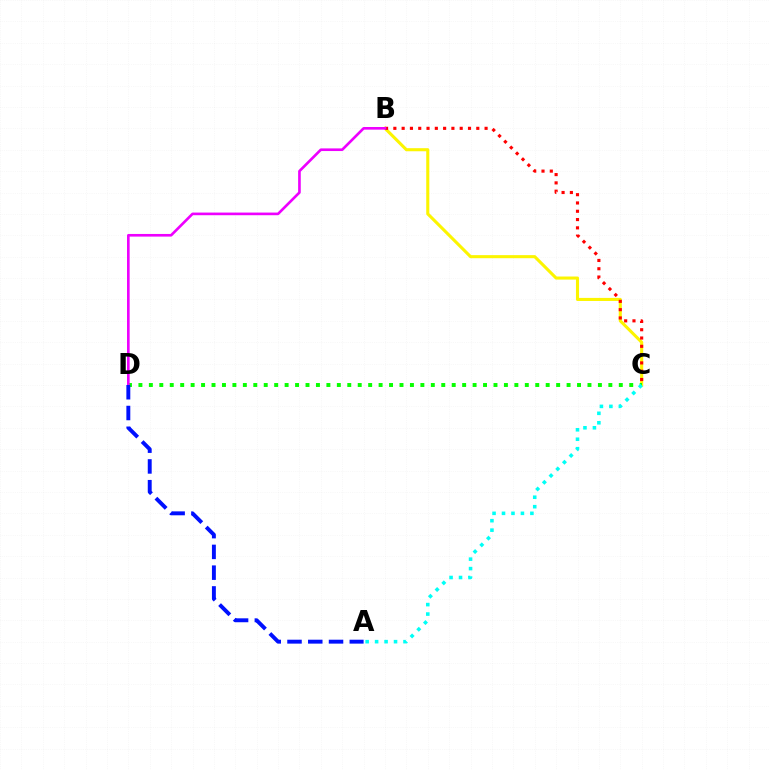{('B', 'C'): [{'color': '#fcf500', 'line_style': 'solid', 'thickness': 2.22}, {'color': '#ff0000', 'line_style': 'dotted', 'thickness': 2.25}], ('C', 'D'): [{'color': '#08ff00', 'line_style': 'dotted', 'thickness': 2.84}], ('B', 'D'): [{'color': '#ee00ff', 'line_style': 'solid', 'thickness': 1.9}], ('A', 'D'): [{'color': '#0010ff', 'line_style': 'dashed', 'thickness': 2.82}], ('A', 'C'): [{'color': '#00fff6', 'line_style': 'dotted', 'thickness': 2.57}]}